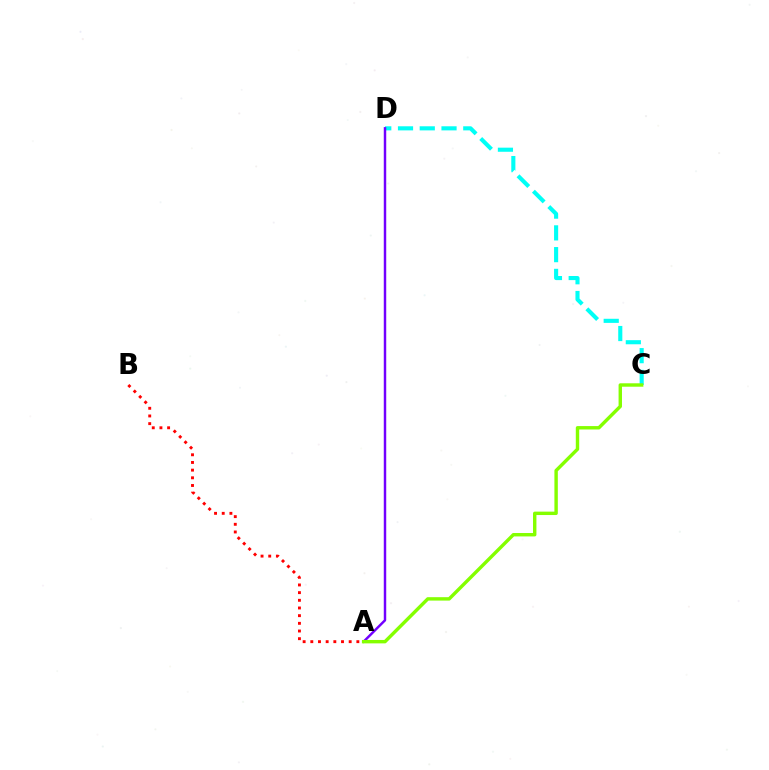{('C', 'D'): [{'color': '#00fff6', 'line_style': 'dashed', 'thickness': 2.96}], ('A', 'D'): [{'color': '#7200ff', 'line_style': 'solid', 'thickness': 1.77}], ('A', 'B'): [{'color': '#ff0000', 'line_style': 'dotted', 'thickness': 2.09}], ('A', 'C'): [{'color': '#84ff00', 'line_style': 'solid', 'thickness': 2.46}]}